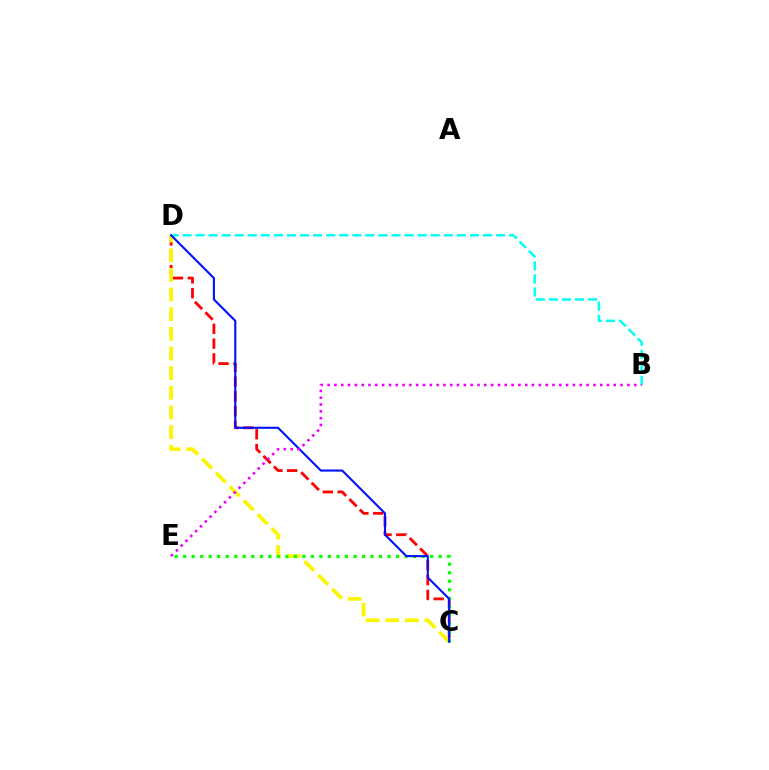{('C', 'D'): [{'color': '#ff0000', 'line_style': 'dashed', 'thickness': 2.01}, {'color': '#fcf500', 'line_style': 'dashed', 'thickness': 2.67}, {'color': '#0010ff', 'line_style': 'solid', 'thickness': 1.51}], ('C', 'E'): [{'color': '#08ff00', 'line_style': 'dotted', 'thickness': 2.31}], ('B', 'D'): [{'color': '#00fff6', 'line_style': 'dashed', 'thickness': 1.77}], ('B', 'E'): [{'color': '#ee00ff', 'line_style': 'dotted', 'thickness': 1.85}]}